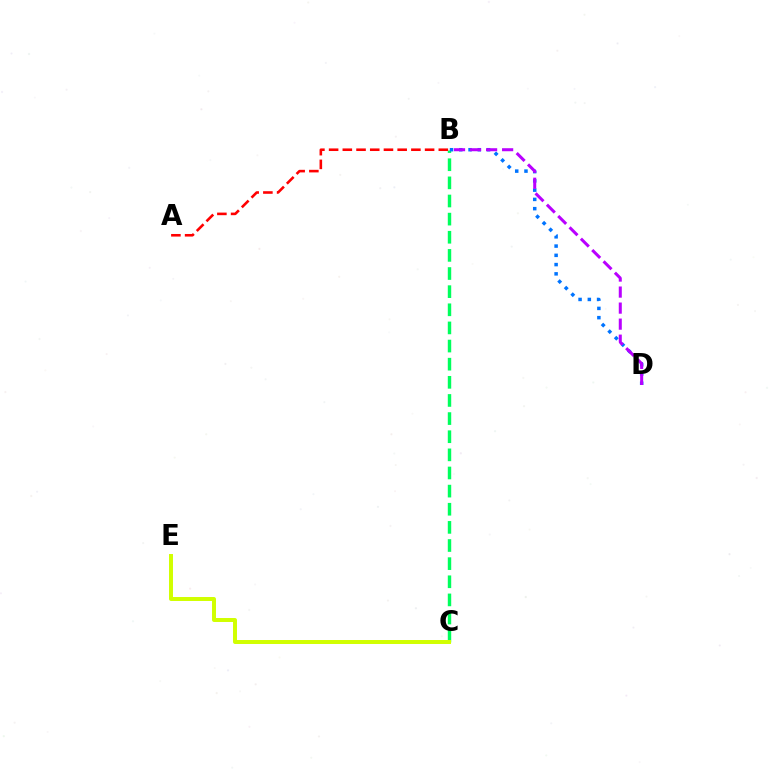{('B', 'C'): [{'color': '#00ff5c', 'line_style': 'dashed', 'thickness': 2.46}], ('B', 'D'): [{'color': '#0074ff', 'line_style': 'dotted', 'thickness': 2.52}, {'color': '#b900ff', 'line_style': 'dashed', 'thickness': 2.18}], ('C', 'E'): [{'color': '#d1ff00', 'line_style': 'solid', 'thickness': 2.86}], ('A', 'B'): [{'color': '#ff0000', 'line_style': 'dashed', 'thickness': 1.86}]}